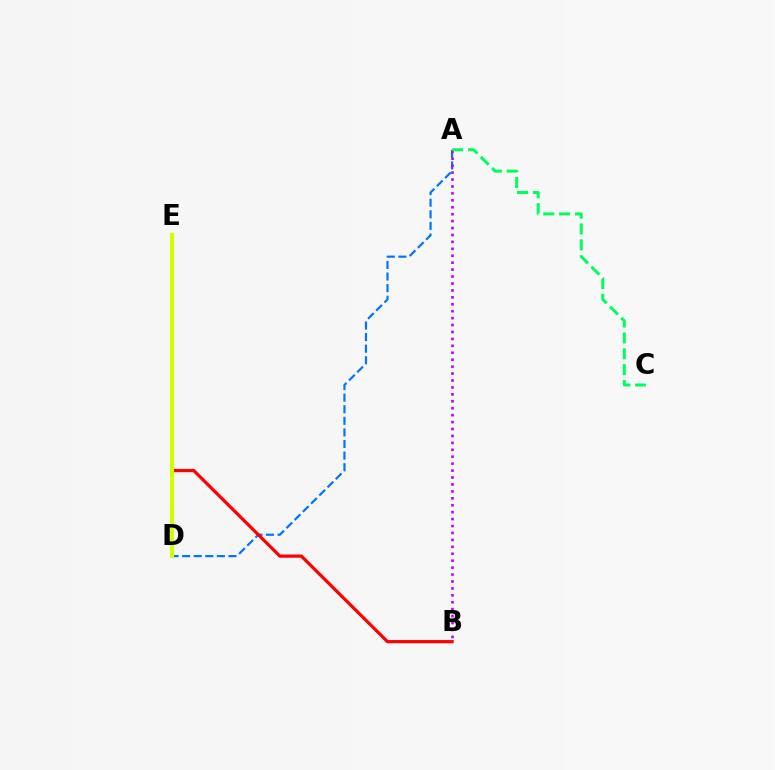{('A', 'D'): [{'color': '#0074ff', 'line_style': 'dashed', 'thickness': 1.57}], ('B', 'E'): [{'color': '#ff0000', 'line_style': 'solid', 'thickness': 2.32}], ('A', 'B'): [{'color': '#b900ff', 'line_style': 'dotted', 'thickness': 1.88}], ('A', 'C'): [{'color': '#00ff5c', 'line_style': 'dashed', 'thickness': 2.15}], ('D', 'E'): [{'color': '#d1ff00', 'line_style': 'solid', 'thickness': 2.94}]}